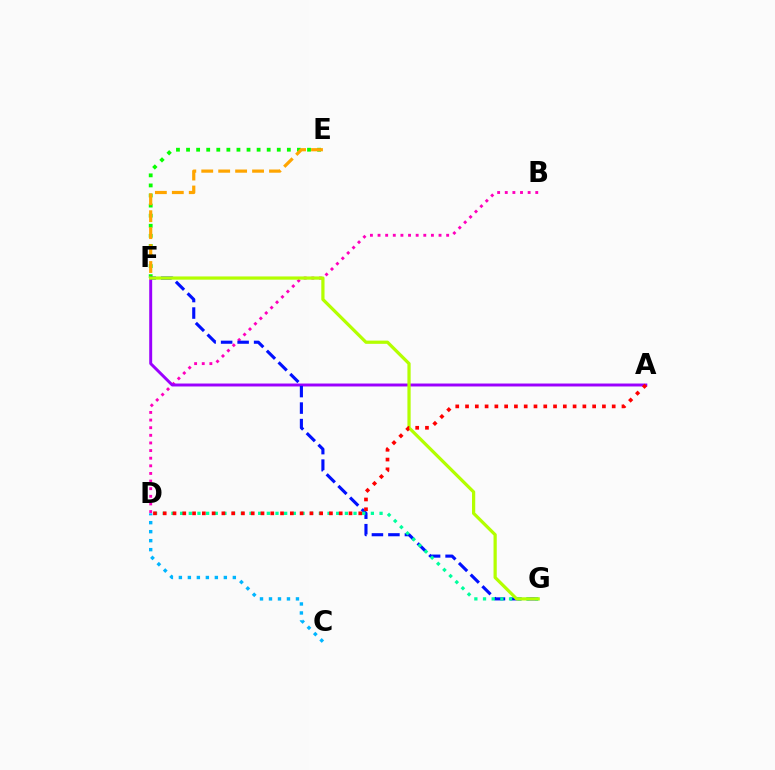{('B', 'D'): [{'color': '#ff00bd', 'line_style': 'dotted', 'thickness': 2.07}], ('C', 'D'): [{'color': '#00b5ff', 'line_style': 'dotted', 'thickness': 2.44}], ('E', 'F'): [{'color': '#08ff00', 'line_style': 'dotted', 'thickness': 2.74}, {'color': '#ffa500', 'line_style': 'dashed', 'thickness': 2.3}], ('A', 'F'): [{'color': '#9b00ff', 'line_style': 'solid', 'thickness': 2.12}], ('F', 'G'): [{'color': '#0010ff', 'line_style': 'dashed', 'thickness': 2.24}, {'color': '#b3ff00', 'line_style': 'solid', 'thickness': 2.32}], ('D', 'G'): [{'color': '#00ff9d', 'line_style': 'dotted', 'thickness': 2.36}], ('A', 'D'): [{'color': '#ff0000', 'line_style': 'dotted', 'thickness': 2.66}]}